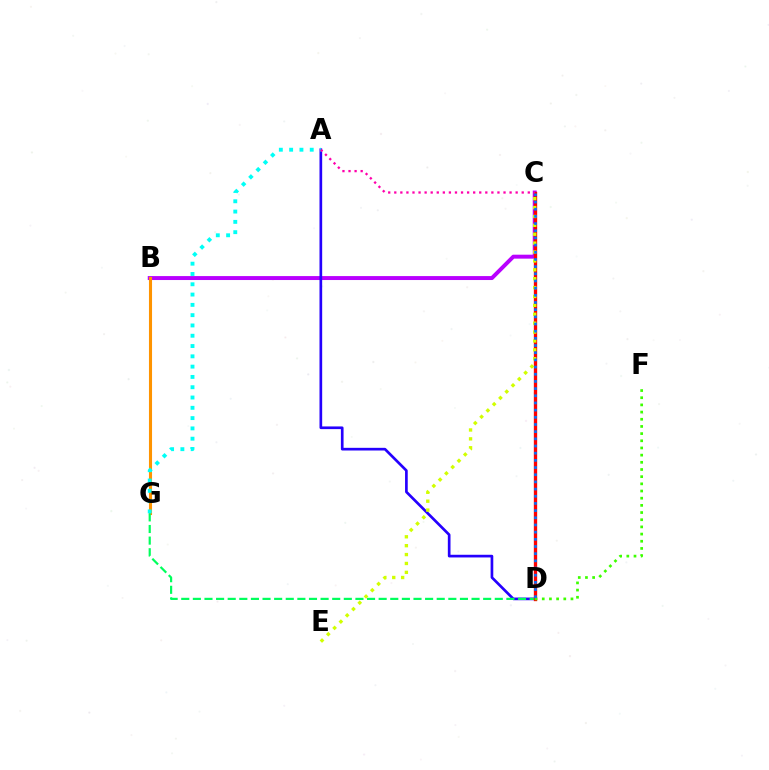{('B', 'C'): [{'color': '#b900ff', 'line_style': 'solid', 'thickness': 2.84}], ('B', 'G'): [{'color': '#ff9400', 'line_style': 'solid', 'thickness': 2.22}], ('A', 'D'): [{'color': '#2500ff', 'line_style': 'solid', 'thickness': 1.93}], ('D', 'G'): [{'color': '#00ff5c', 'line_style': 'dashed', 'thickness': 1.58}], ('C', 'D'): [{'color': '#ff0000', 'line_style': 'solid', 'thickness': 2.4}, {'color': '#0074ff', 'line_style': 'dotted', 'thickness': 1.95}], ('D', 'F'): [{'color': '#3dff00', 'line_style': 'dotted', 'thickness': 1.95}], ('A', 'G'): [{'color': '#00fff6', 'line_style': 'dotted', 'thickness': 2.8}], ('C', 'E'): [{'color': '#d1ff00', 'line_style': 'dotted', 'thickness': 2.42}], ('A', 'C'): [{'color': '#ff00ac', 'line_style': 'dotted', 'thickness': 1.65}]}